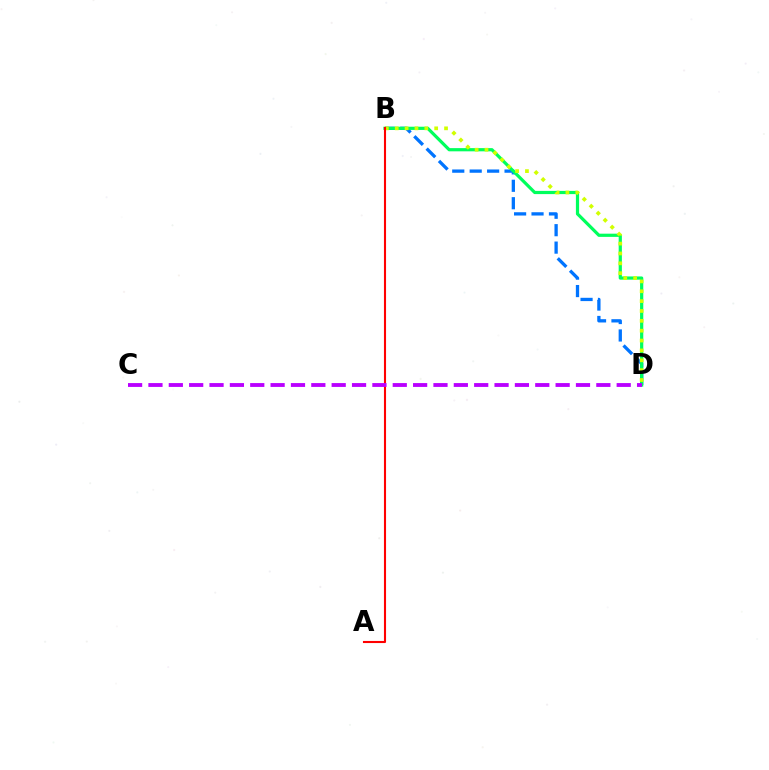{('B', 'D'): [{'color': '#0074ff', 'line_style': 'dashed', 'thickness': 2.37}, {'color': '#00ff5c', 'line_style': 'solid', 'thickness': 2.31}, {'color': '#d1ff00', 'line_style': 'dotted', 'thickness': 2.68}], ('A', 'B'): [{'color': '#ff0000', 'line_style': 'solid', 'thickness': 1.51}], ('C', 'D'): [{'color': '#b900ff', 'line_style': 'dashed', 'thickness': 2.77}]}